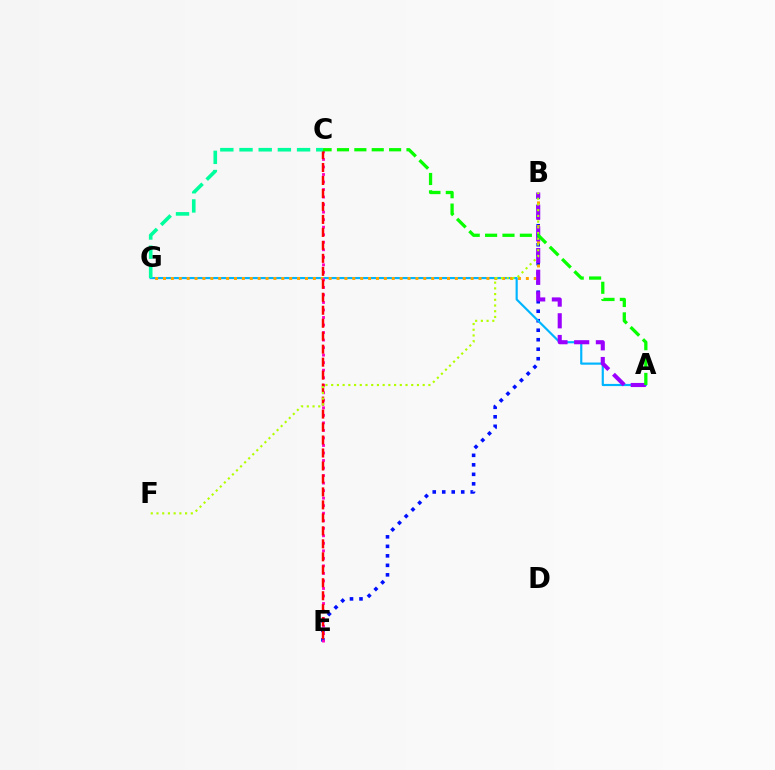{('B', 'E'): [{'color': '#0010ff', 'line_style': 'dotted', 'thickness': 2.58}], ('A', 'G'): [{'color': '#00b5ff', 'line_style': 'solid', 'thickness': 1.56}], ('B', 'G'): [{'color': '#ffa500', 'line_style': 'dotted', 'thickness': 2.14}], ('C', 'E'): [{'color': '#ff00bd', 'line_style': 'dotted', 'thickness': 2.04}, {'color': '#ff0000', 'line_style': 'dashed', 'thickness': 1.76}], ('A', 'B'): [{'color': '#9b00ff', 'line_style': 'dashed', 'thickness': 2.95}], ('B', 'F'): [{'color': '#b3ff00', 'line_style': 'dotted', 'thickness': 1.55}], ('C', 'G'): [{'color': '#00ff9d', 'line_style': 'dashed', 'thickness': 2.61}], ('A', 'C'): [{'color': '#08ff00', 'line_style': 'dashed', 'thickness': 2.36}]}